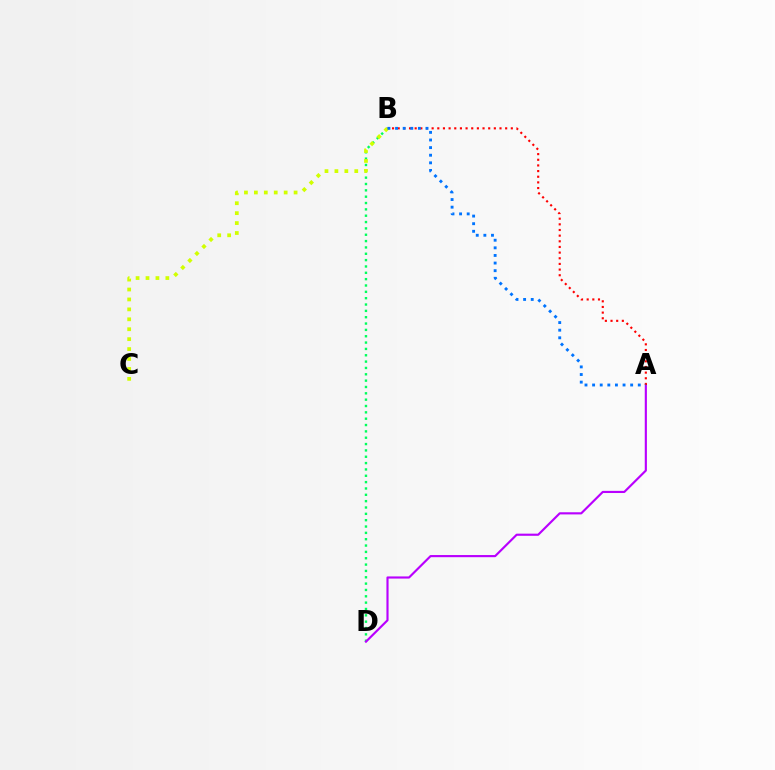{('B', 'D'): [{'color': '#00ff5c', 'line_style': 'dotted', 'thickness': 1.72}], ('A', 'D'): [{'color': '#b900ff', 'line_style': 'solid', 'thickness': 1.55}], ('A', 'B'): [{'color': '#ff0000', 'line_style': 'dotted', 'thickness': 1.54}, {'color': '#0074ff', 'line_style': 'dotted', 'thickness': 2.07}], ('B', 'C'): [{'color': '#d1ff00', 'line_style': 'dotted', 'thickness': 2.7}]}